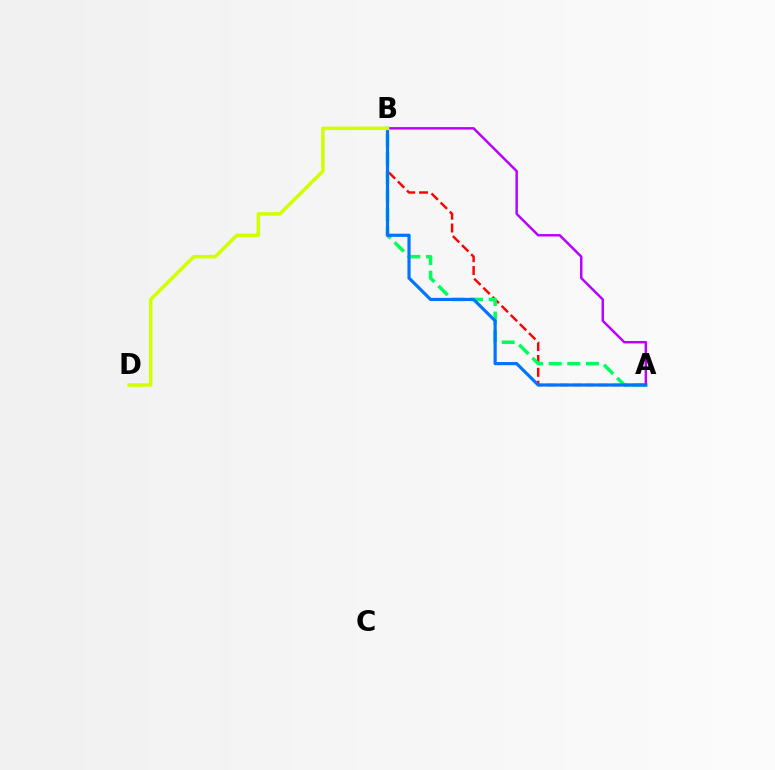{('A', 'B'): [{'color': '#ff0000', 'line_style': 'dashed', 'thickness': 1.75}, {'color': '#00ff5c', 'line_style': 'dashed', 'thickness': 2.53}, {'color': '#b900ff', 'line_style': 'solid', 'thickness': 1.77}, {'color': '#0074ff', 'line_style': 'solid', 'thickness': 2.29}], ('B', 'D'): [{'color': '#d1ff00', 'line_style': 'solid', 'thickness': 2.53}]}